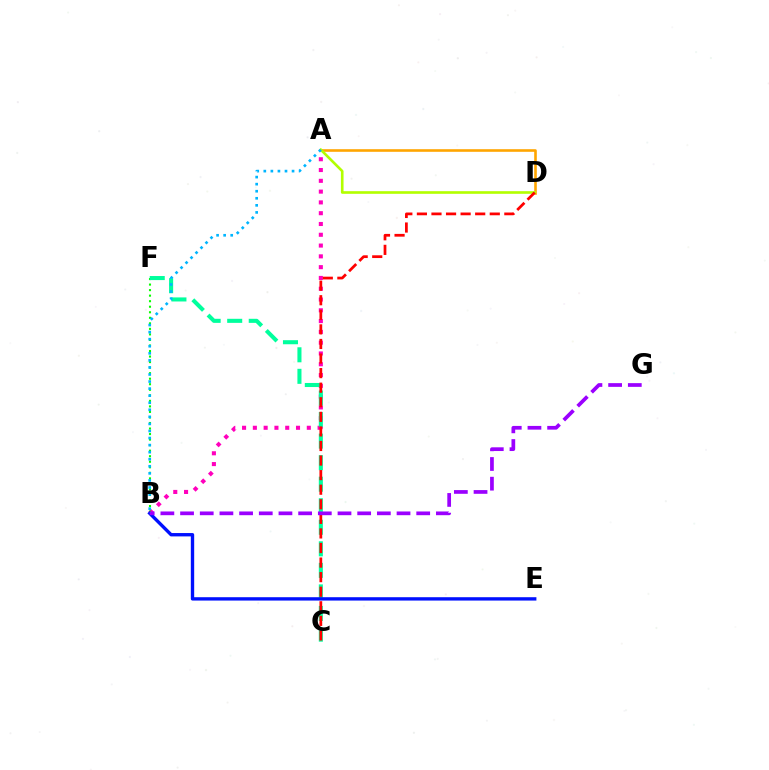{('A', 'B'): [{'color': '#ff00bd', 'line_style': 'dotted', 'thickness': 2.93}, {'color': '#00b5ff', 'line_style': 'dotted', 'thickness': 1.92}], ('A', 'D'): [{'color': '#ffa500', 'line_style': 'solid', 'thickness': 1.88}, {'color': '#b3ff00', 'line_style': 'solid', 'thickness': 1.9}], ('B', 'F'): [{'color': '#08ff00', 'line_style': 'dotted', 'thickness': 1.5}], ('C', 'F'): [{'color': '#00ff9d', 'line_style': 'dashed', 'thickness': 2.93}], ('C', 'D'): [{'color': '#ff0000', 'line_style': 'dashed', 'thickness': 1.98}], ('B', 'E'): [{'color': '#0010ff', 'line_style': 'solid', 'thickness': 2.42}], ('B', 'G'): [{'color': '#9b00ff', 'line_style': 'dashed', 'thickness': 2.67}]}